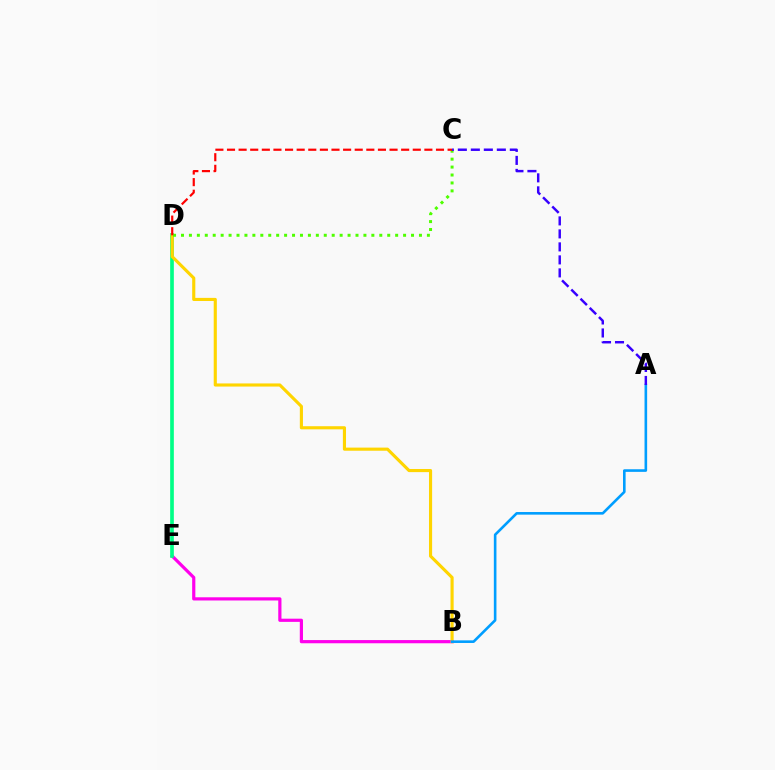{('B', 'E'): [{'color': '#ff00ed', 'line_style': 'solid', 'thickness': 2.3}], ('D', 'E'): [{'color': '#00ff86', 'line_style': 'solid', 'thickness': 2.64}], ('B', 'D'): [{'color': '#ffd500', 'line_style': 'solid', 'thickness': 2.25}], ('A', 'B'): [{'color': '#009eff', 'line_style': 'solid', 'thickness': 1.88}], ('C', 'D'): [{'color': '#4fff00', 'line_style': 'dotted', 'thickness': 2.16}, {'color': '#ff0000', 'line_style': 'dashed', 'thickness': 1.58}], ('A', 'C'): [{'color': '#3700ff', 'line_style': 'dashed', 'thickness': 1.77}]}